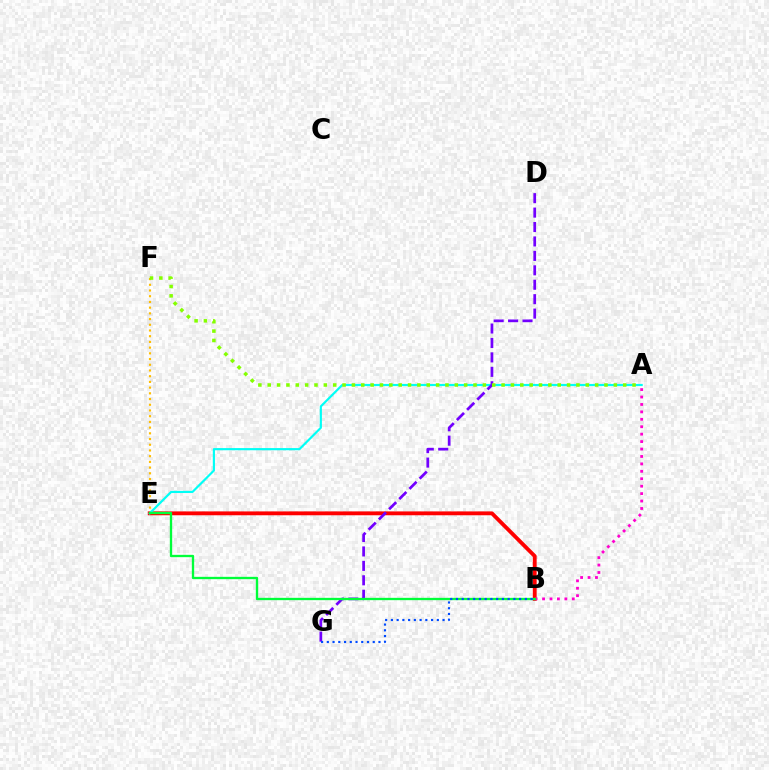{('B', 'E'): [{'color': '#ff0000', 'line_style': 'solid', 'thickness': 2.77}, {'color': '#00ff39', 'line_style': 'solid', 'thickness': 1.67}], ('A', 'B'): [{'color': '#ff00cf', 'line_style': 'dotted', 'thickness': 2.02}], ('A', 'E'): [{'color': '#00fff6', 'line_style': 'solid', 'thickness': 1.56}], ('D', 'G'): [{'color': '#7200ff', 'line_style': 'dashed', 'thickness': 1.96}], ('E', 'F'): [{'color': '#ffbd00', 'line_style': 'dotted', 'thickness': 1.55}], ('B', 'G'): [{'color': '#004bff', 'line_style': 'dotted', 'thickness': 1.56}], ('A', 'F'): [{'color': '#84ff00', 'line_style': 'dotted', 'thickness': 2.54}]}